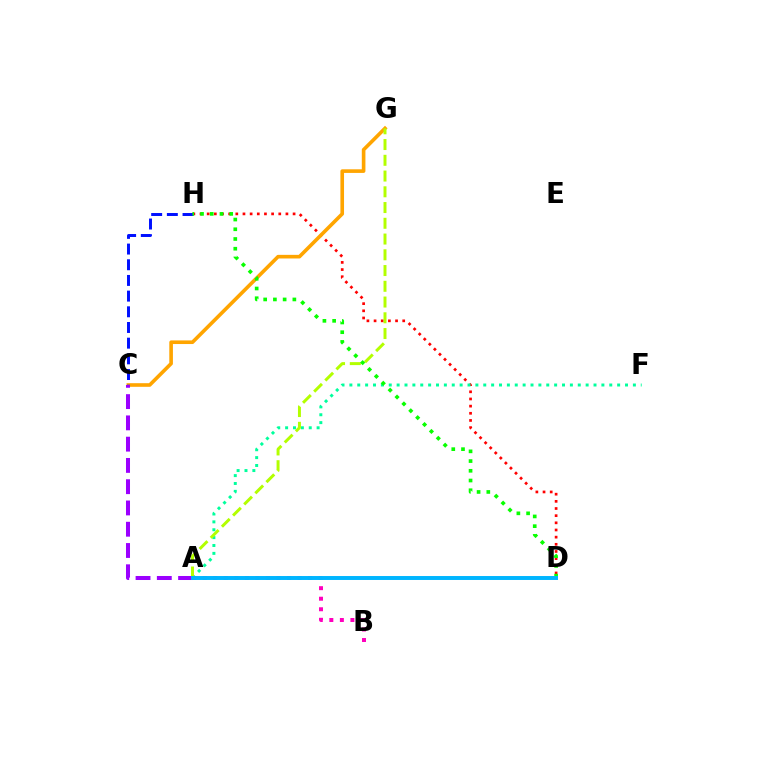{('D', 'H'): [{'color': '#ff0000', 'line_style': 'dotted', 'thickness': 1.95}, {'color': '#08ff00', 'line_style': 'dotted', 'thickness': 2.64}], ('C', 'G'): [{'color': '#ffa500', 'line_style': 'solid', 'thickness': 2.61}], ('A', 'F'): [{'color': '#00ff9d', 'line_style': 'dotted', 'thickness': 2.14}], ('C', 'H'): [{'color': '#0010ff', 'line_style': 'dashed', 'thickness': 2.13}], ('A', 'G'): [{'color': '#b3ff00', 'line_style': 'dashed', 'thickness': 2.14}], ('A', 'C'): [{'color': '#9b00ff', 'line_style': 'dashed', 'thickness': 2.89}], ('A', 'B'): [{'color': '#ff00bd', 'line_style': 'dotted', 'thickness': 2.86}], ('A', 'D'): [{'color': '#00b5ff', 'line_style': 'solid', 'thickness': 2.84}]}